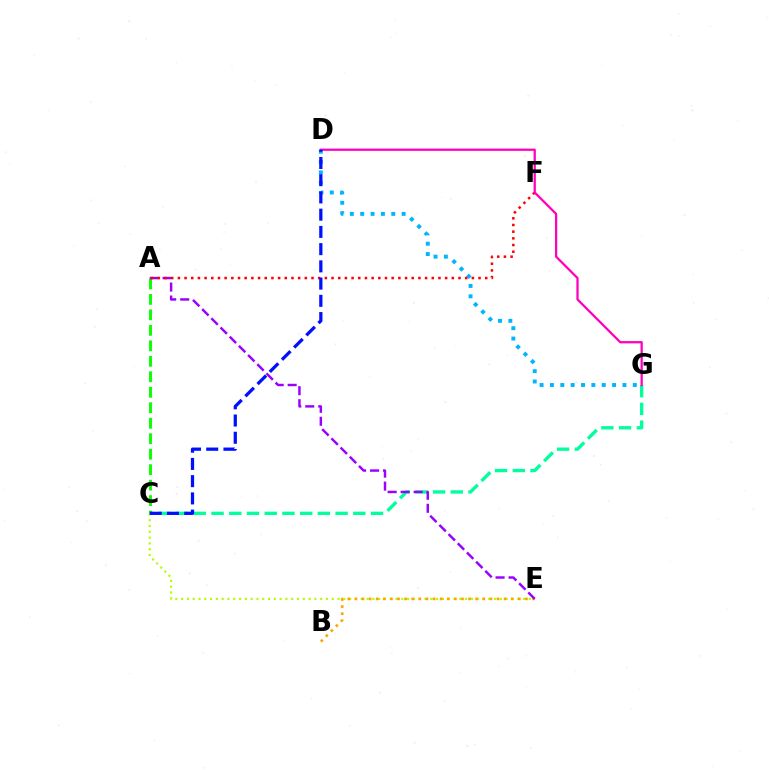{('C', 'E'): [{'color': '#b3ff00', 'line_style': 'dotted', 'thickness': 1.57}], ('C', 'G'): [{'color': '#00ff9d', 'line_style': 'dashed', 'thickness': 2.41}], ('B', 'E'): [{'color': '#ffa500', 'line_style': 'dotted', 'thickness': 1.93}], ('A', 'C'): [{'color': '#08ff00', 'line_style': 'dashed', 'thickness': 2.1}], ('D', 'G'): [{'color': '#00b5ff', 'line_style': 'dotted', 'thickness': 2.81}, {'color': '#ff00bd', 'line_style': 'solid', 'thickness': 1.62}], ('A', 'E'): [{'color': '#9b00ff', 'line_style': 'dashed', 'thickness': 1.76}], ('A', 'F'): [{'color': '#ff0000', 'line_style': 'dotted', 'thickness': 1.82}], ('C', 'D'): [{'color': '#0010ff', 'line_style': 'dashed', 'thickness': 2.34}]}